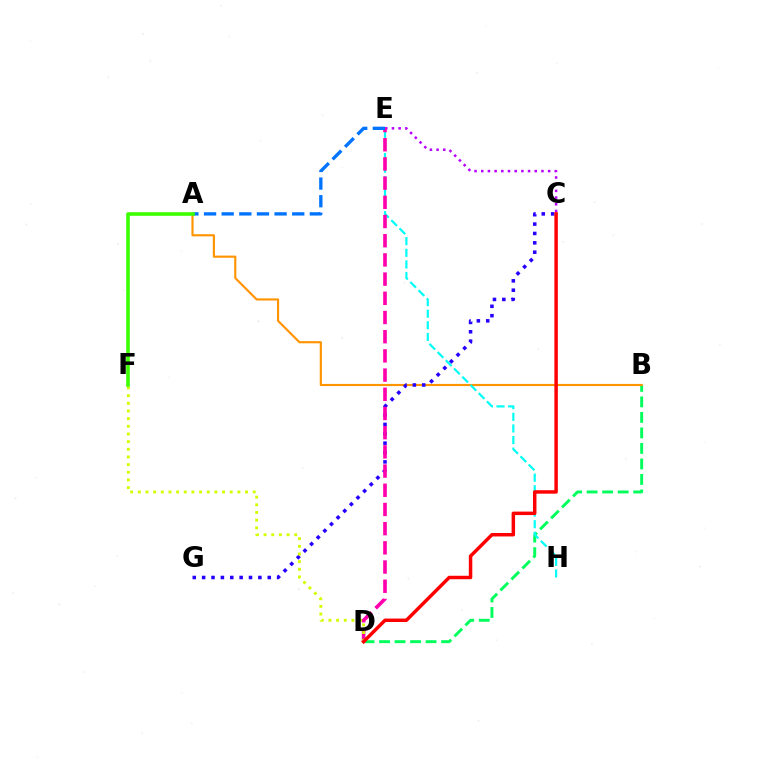{('B', 'D'): [{'color': '#00ff5c', 'line_style': 'dashed', 'thickness': 2.11}], ('A', 'B'): [{'color': '#ff9400', 'line_style': 'solid', 'thickness': 1.55}], ('E', 'H'): [{'color': '#00fff6', 'line_style': 'dashed', 'thickness': 1.58}], ('C', 'E'): [{'color': '#b900ff', 'line_style': 'dotted', 'thickness': 1.82}], ('C', 'G'): [{'color': '#2500ff', 'line_style': 'dotted', 'thickness': 2.55}], ('D', 'E'): [{'color': '#ff00ac', 'line_style': 'dashed', 'thickness': 2.61}], ('D', 'F'): [{'color': '#d1ff00', 'line_style': 'dotted', 'thickness': 2.08}], ('A', 'E'): [{'color': '#0074ff', 'line_style': 'dashed', 'thickness': 2.4}], ('A', 'F'): [{'color': '#3dff00', 'line_style': 'solid', 'thickness': 2.61}], ('C', 'D'): [{'color': '#ff0000', 'line_style': 'solid', 'thickness': 2.5}]}